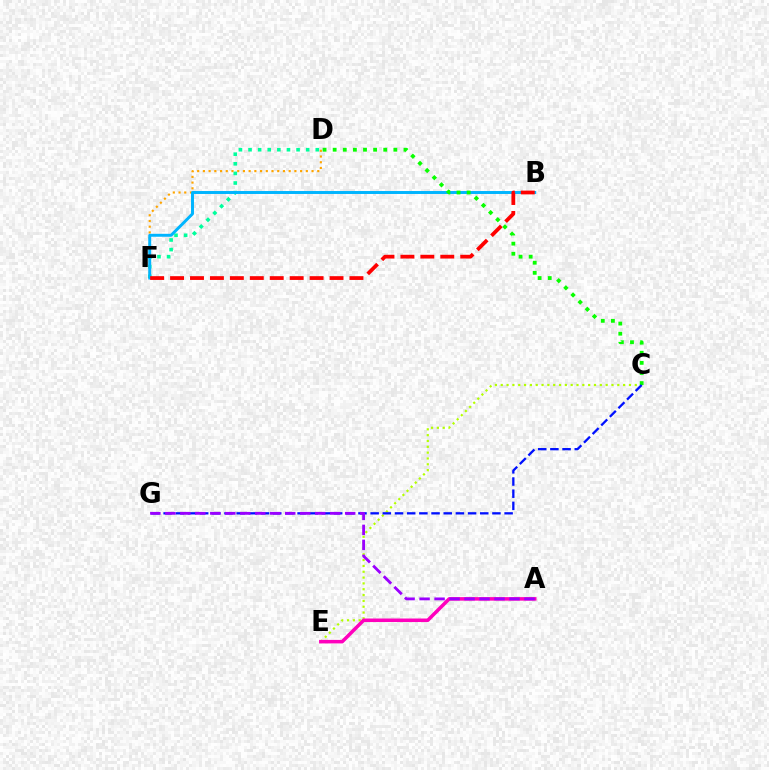{('D', 'F'): [{'color': '#00ff9d', 'line_style': 'dotted', 'thickness': 2.61}, {'color': '#ffa500', 'line_style': 'dotted', 'thickness': 1.55}], ('B', 'F'): [{'color': '#00b5ff', 'line_style': 'solid', 'thickness': 2.12}, {'color': '#ff0000', 'line_style': 'dashed', 'thickness': 2.71}], ('C', 'E'): [{'color': '#b3ff00', 'line_style': 'dotted', 'thickness': 1.58}], ('C', 'D'): [{'color': '#08ff00', 'line_style': 'dotted', 'thickness': 2.75}], ('A', 'E'): [{'color': '#ff00bd', 'line_style': 'solid', 'thickness': 2.54}], ('C', 'G'): [{'color': '#0010ff', 'line_style': 'dashed', 'thickness': 1.65}], ('A', 'G'): [{'color': '#9b00ff', 'line_style': 'dashed', 'thickness': 2.04}]}